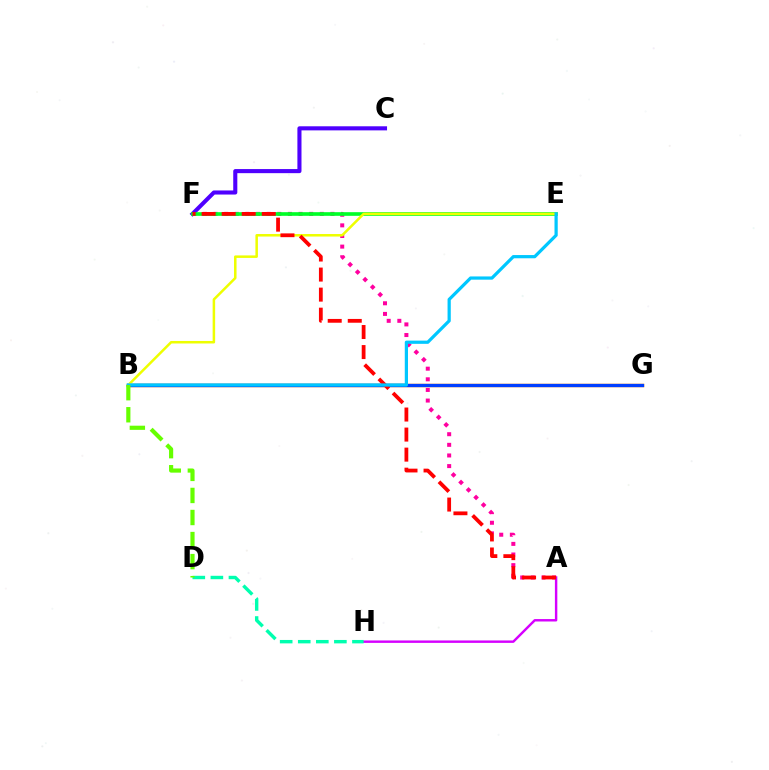{('B', 'G'): [{'color': '#ff8800', 'line_style': 'solid', 'thickness': 2.5}, {'color': '#003fff', 'line_style': 'solid', 'thickness': 2.35}], ('A', 'F'): [{'color': '#ff00a0', 'line_style': 'dotted', 'thickness': 2.89}, {'color': '#ff0000', 'line_style': 'dashed', 'thickness': 2.72}], ('C', 'F'): [{'color': '#4f00ff', 'line_style': 'solid', 'thickness': 2.94}], ('E', 'F'): [{'color': '#00ff27', 'line_style': 'solid', 'thickness': 2.63}], ('A', 'H'): [{'color': '#d600ff', 'line_style': 'solid', 'thickness': 1.75}], ('B', 'E'): [{'color': '#eeff00', 'line_style': 'solid', 'thickness': 1.81}, {'color': '#00c7ff', 'line_style': 'solid', 'thickness': 2.32}], ('D', 'H'): [{'color': '#00ffaf', 'line_style': 'dashed', 'thickness': 2.45}], ('B', 'D'): [{'color': '#66ff00', 'line_style': 'dashed', 'thickness': 3.0}]}